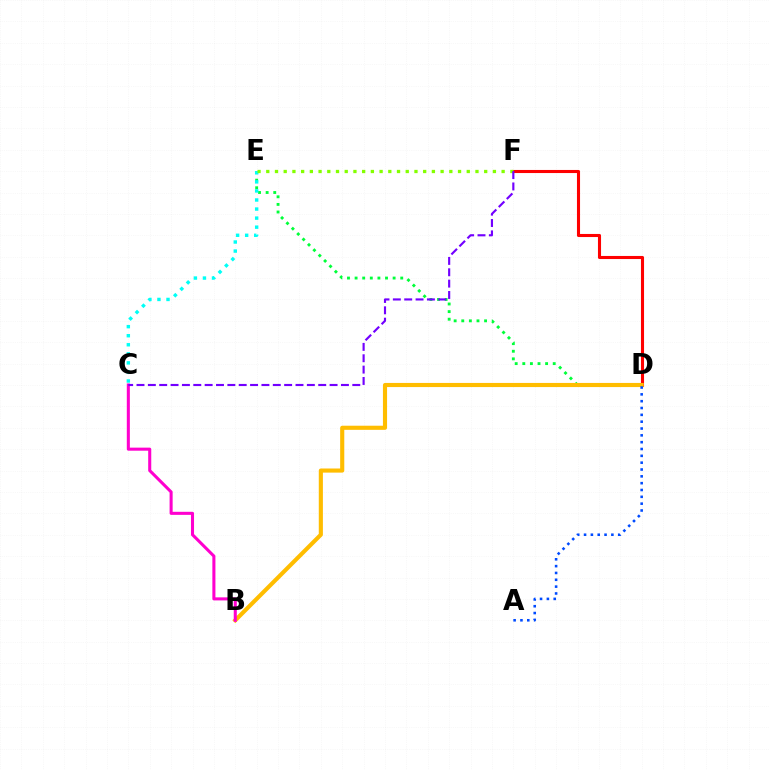{('D', 'F'): [{'color': '#ff0000', 'line_style': 'solid', 'thickness': 2.22}], ('D', 'E'): [{'color': '#00ff39', 'line_style': 'dotted', 'thickness': 2.07}], ('C', 'E'): [{'color': '#00fff6', 'line_style': 'dotted', 'thickness': 2.46}], ('E', 'F'): [{'color': '#84ff00', 'line_style': 'dotted', 'thickness': 2.37}], ('B', 'D'): [{'color': '#ffbd00', 'line_style': 'solid', 'thickness': 2.97}], ('B', 'C'): [{'color': '#ff00cf', 'line_style': 'solid', 'thickness': 2.2}], ('C', 'F'): [{'color': '#7200ff', 'line_style': 'dashed', 'thickness': 1.54}], ('A', 'D'): [{'color': '#004bff', 'line_style': 'dotted', 'thickness': 1.86}]}